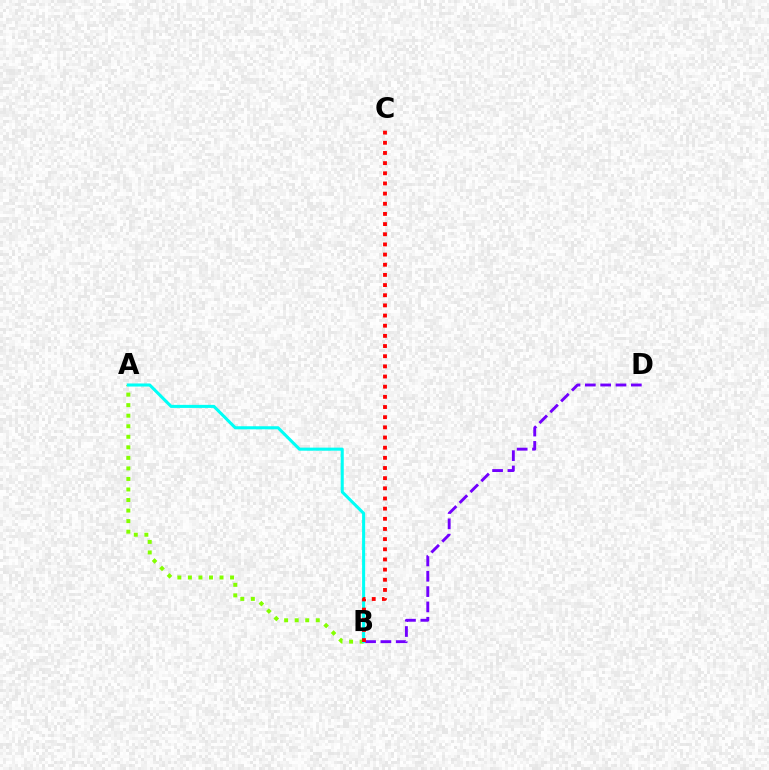{('A', 'B'): [{'color': '#84ff00', 'line_style': 'dotted', 'thickness': 2.86}, {'color': '#00fff6', 'line_style': 'solid', 'thickness': 2.2}], ('B', 'D'): [{'color': '#7200ff', 'line_style': 'dashed', 'thickness': 2.08}], ('B', 'C'): [{'color': '#ff0000', 'line_style': 'dotted', 'thickness': 2.76}]}